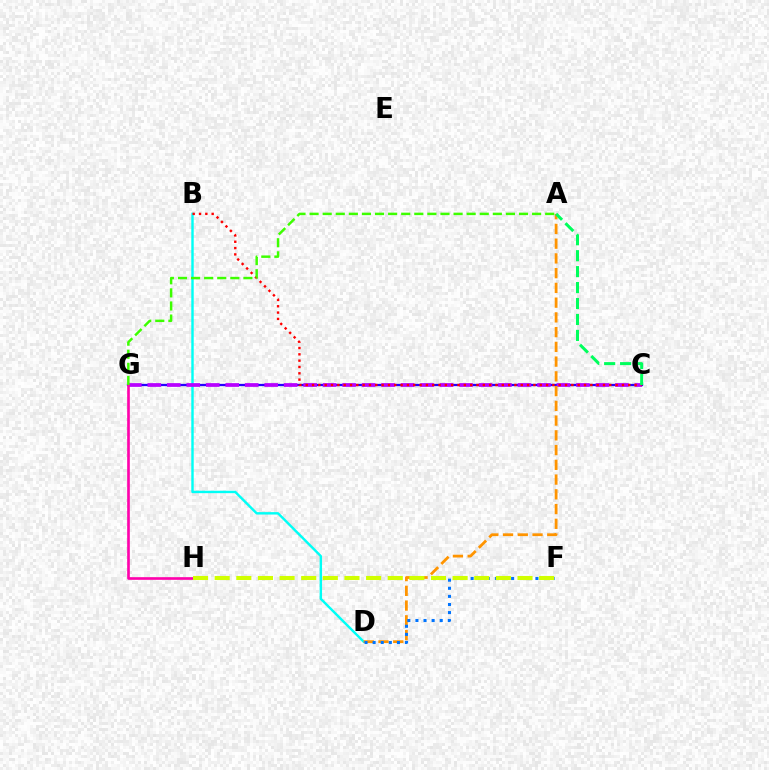{('B', 'D'): [{'color': '#00fff6', 'line_style': 'solid', 'thickness': 1.74}], ('C', 'G'): [{'color': '#2500ff', 'line_style': 'solid', 'thickness': 1.64}, {'color': '#b900ff', 'line_style': 'dashed', 'thickness': 2.65}], ('B', 'C'): [{'color': '#ff0000', 'line_style': 'dotted', 'thickness': 1.72}], ('A', 'D'): [{'color': '#ff9400', 'line_style': 'dashed', 'thickness': 2.0}], ('G', 'H'): [{'color': '#ff00ac', 'line_style': 'solid', 'thickness': 1.91}], ('D', 'F'): [{'color': '#0074ff', 'line_style': 'dotted', 'thickness': 2.2}], ('A', 'C'): [{'color': '#00ff5c', 'line_style': 'dashed', 'thickness': 2.17}], ('A', 'G'): [{'color': '#3dff00', 'line_style': 'dashed', 'thickness': 1.78}], ('F', 'H'): [{'color': '#d1ff00', 'line_style': 'dashed', 'thickness': 2.94}]}